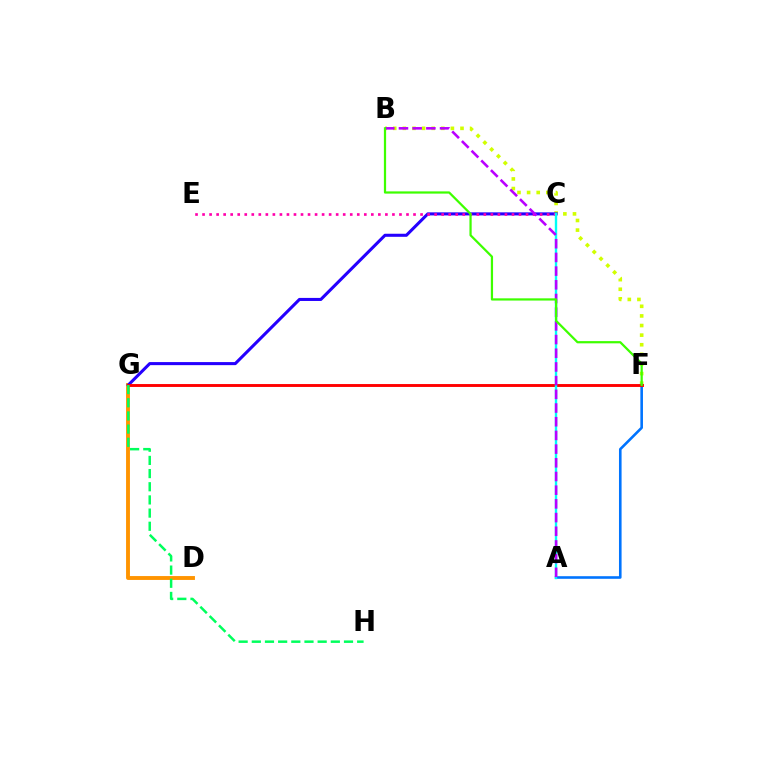{('D', 'G'): [{'color': '#ff9400', 'line_style': 'solid', 'thickness': 2.79}], ('B', 'F'): [{'color': '#d1ff00', 'line_style': 'dotted', 'thickness': 2.61}, {'color': '#3dff00', 'line_style': 'solid', 'thickness': 1.6}], ('C', 'G'): [{'color': '#2500ff', 'line_style': 'solid', 'thickness': 2.2}], ('C', 'E'): [{'color': '#ff00ac', 'line_style': 'dotted', 'thickness': 1.91}], ('A', 'F'): [{'color': '#0074ff', 'line_style': 'solid', 'thickness': 1.87}], ('F', 'G'): [{'color': '#ff0000', 'line_style': 'solid', 'thickness': 2.09}], ('G', 'H'): [{'color': '#00ff5c', 'line_style': 'dashed', 'thickness': 1.79}], ('A', 'C'): [{'color': '#00fff6', 'line_style': 'solid', 'thickness': 1.72}], ('A', 'B'): [{'color': '#b900ff', 'line_style': 'dashed', 'thickness': 1.86}]}